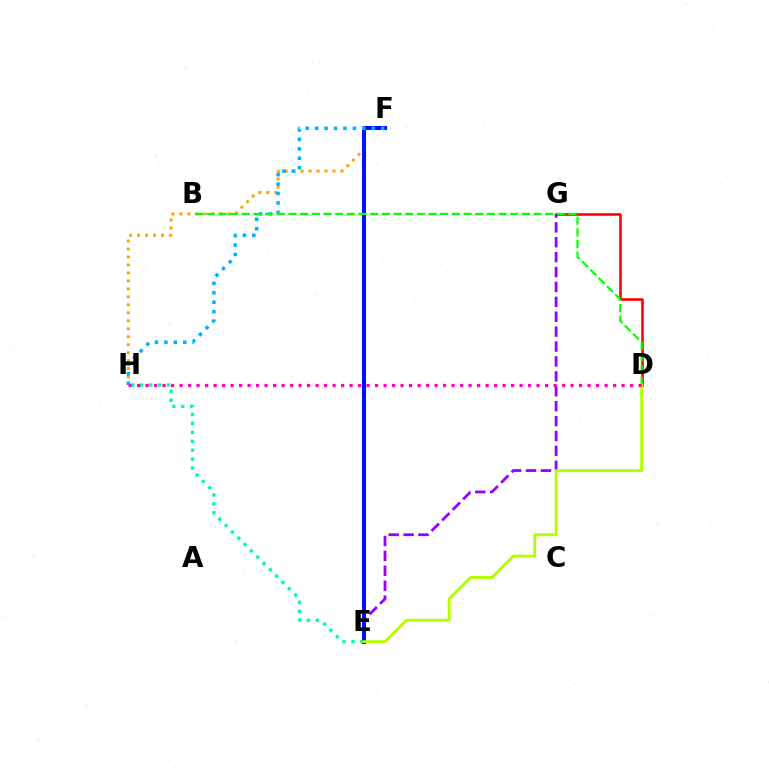{('E', 'H'): [{'color': '#00ff9d', 'line_style': 'dotted', 'thickness': 2.43}], ('F', 'H'): [{'color': '#ffa500', 'line_style': 'dotted', 'thickness': 2.17}, {'color': '#00b5ff', 'line_style': 'dotted', 'thickness': 2.56}], ('D', 'G'): [{'color': '#ff0000', 'line_style': 'solid', 'thickness': 1.85}], ('E', 'G'): [{'color': '#9b00ff', 'line_style': 'dashed', 'thickness': 2.03}], ('E', 'F'): [{'color': '#0010ff', 'line_style': 'solid', 'thickness': 2.91}], ('B', 'D'): [{'color': '#08ff00', 'line_style': 'dashed', 'thickness': 1.59}], ('D', 'E'): [{'color': '#b3ff00', 'line_style': 'solid', 'thickness': 2.1}], ('D', 'H'): [{'color': '#ff00bd', 'line_style': 'dotted', 'thickness': 2.31}]}